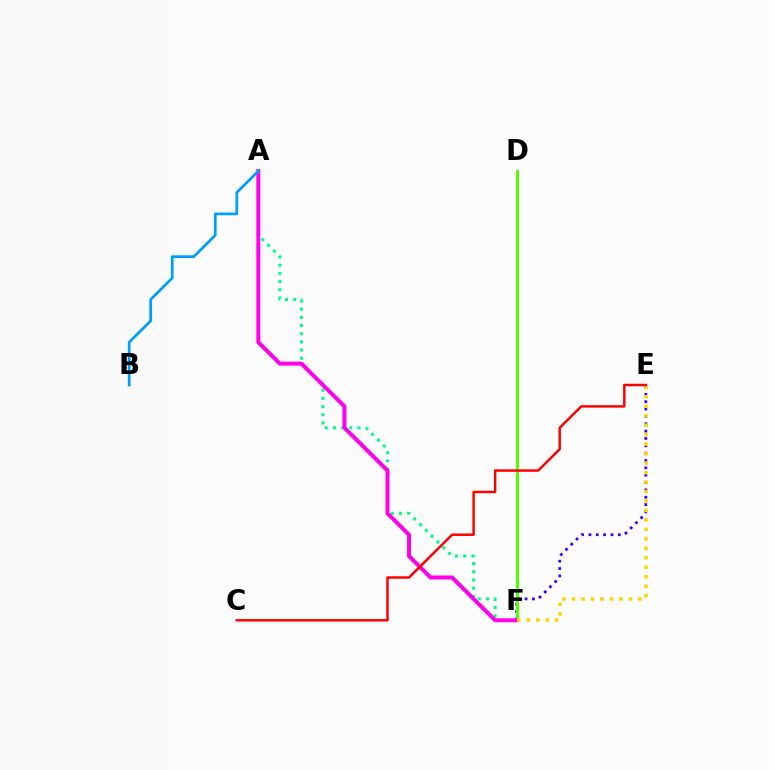{('E', 'F'): [{'color': '#3700ff', 'line_style': 'dotted', 'thickness': 2.0}, {'color': '#ffd500', 'line_style': 'dotted', 'thickness': 2.57}], ('A', 'F'): [{'color': '#00ff86', 'line_style': 'dotted', 'thickness': 2.22}, {'color': '#ff00ed', 'line_style': 'solid', 'thickness': 2.87}], ('D', 'F'): [{'color': '#4fff00', 'line_style': 'solid', 'thickness': 2.13}], ('C', 'E'): [{'color': '#ff0000', 'line_style': 'solid', 'thickness': 1.78}], ('A', 'B'): [{'color': '#009eff', 'line_style': 'solid', 'thickness': 1.97}]}